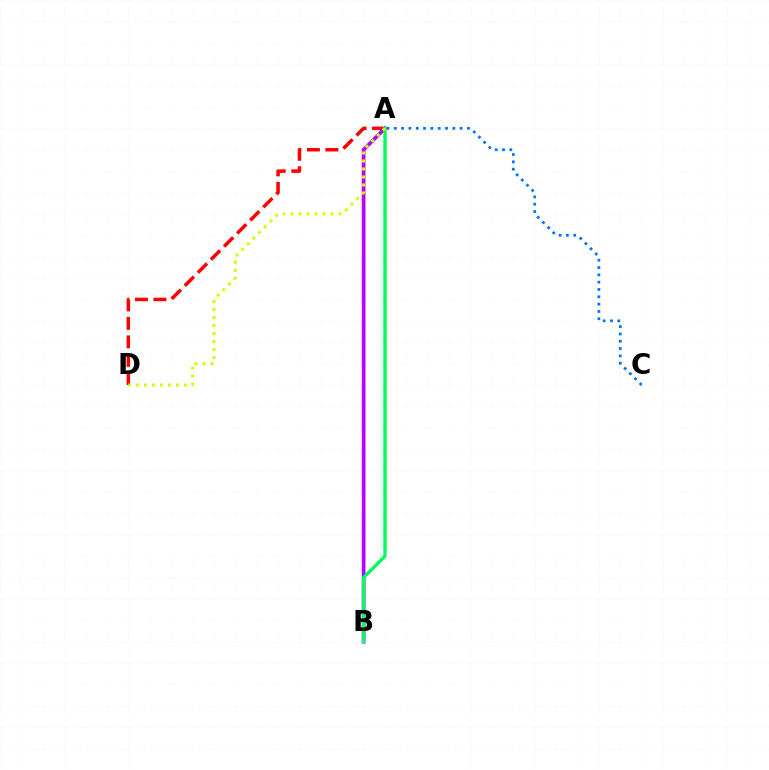{('A', 'C'): [{'color': '#0074ff', 'line_style': 'dotted', 'thickness': 1.99}], ('A', 'D'): [{'color': '#ff0000', 'line_style': 'dashed', 'thickness': 2.51}, {'color': '#d1ff00', 'line_style': 'dotted', 'thickness': 2.17}], ('A', 'B'): [{'color': '#b900ff', 'line_style': 'solid', 'thickness': 2.67}, {'color': '#00ff5c', 'line_style': 'solid', 'thickness': 2.43}]}